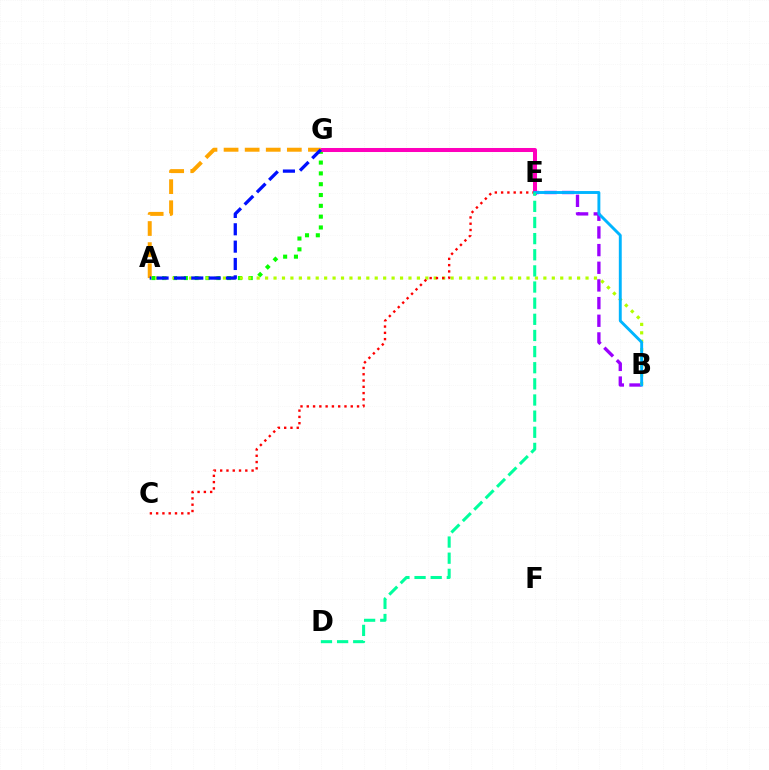{('A', 'G'): [{'color': '#08ff00', 'line_style': 'dotted', 'thickness': 2.94}, {'color': '#ffa500', 'line_style': 'dashed', 'thickness': 2.86}, {'color': '#0010ff', 'line_style': 'dashed', 'thickness': 2.36}], ('B', 'E'): [{'color': '#9b00ff', 'line_style': 'dashed', 'thickness': 2.4}, {'color': '#00b5ff', 'line_style': 'solid', 'thickness': 2.09}], ('A', 'B'): [{'color': '#b3ff00', 'line_style': 'dotted', 'thickness': 2.29}], ('E', 'G'): [{'color': '#ff00bd', 'line_style': 'solid', 'thickness': 2.9}], ('C', 'E'): [{'color': '#ff0000', 'line_style': 'dotted', 'thickness': 1.71}], ('D', 'E'): [{'color': '#00ff9d', 'line_style': 'dashed', 'thickness': 2.19}]}